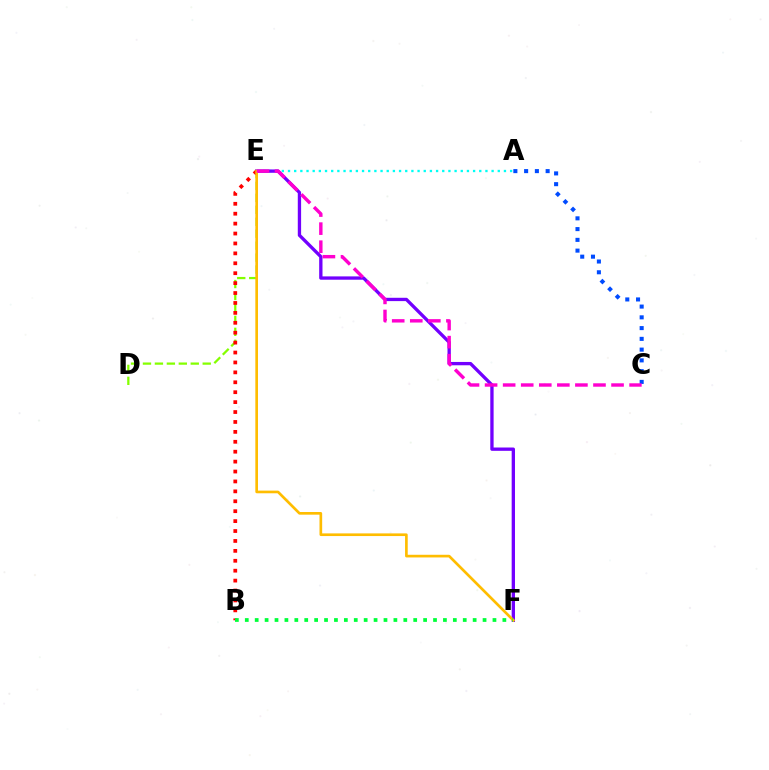{('A', 'E'): [{'color': '#00fff6', 'line_style': 'dotted', 'thickness': 1.68}], ('D', 'E'): [{'color': '#84ff00', 'line_style': 'dashed', 'thickness': 1.62}], ('A', 'C'): [{'color': '#004bff', 'line_style': 'dotted', 'thickness': 2.92}], ('E', 'F'): [{'color': '#7200ff', 'line_style': 'solid', 'thickness': 2.39}, {'color': '#ffbd00', 'line_style': 'solid', 'thickness': 1.92}], ('B', 'E'): [{'color': '#ff0000', 'line_style': 'dotted', 'thickness': 2.69}], ('C', 'E'): [{'color': '#ff00cf', 'line_style': 'dashed', 'thickness': 2.45}], ('B', 'F'): [{'color': '#00ff39', 'line_style': 'dotted', 'thickness': 2.69}]}